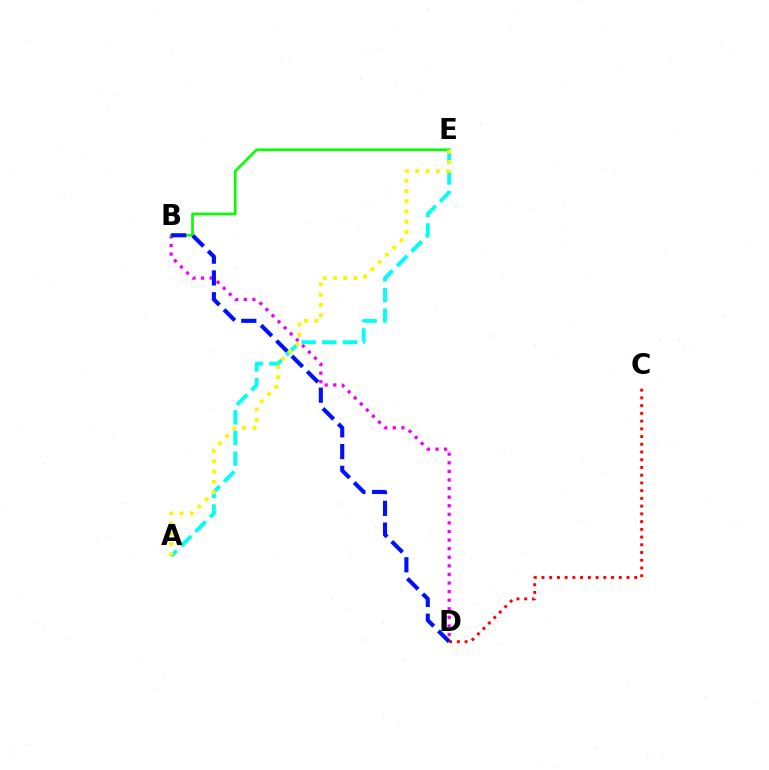{('C', 'D'): [{'color': '#ff0000', 'line_style': 'dotted', 'thickness': 2.1}], ('B', 'D'): [{'color': '#ee00ff', 'line_style': 'dotted', 'thickness': 2.33}, {'color': '#0010ff', 'line_style': 'dashed', 'thickness': 2.96}], ('B', 'E'): [{'color': '#08ff00', 'line_style': 'solid', 'thickness': 1.91}], ('A', 'E'): [{'color': '#00fff6', 'line_style': 'dashed', 'thickness': 2.8}, {'color': '#fcf500', 'line_style': 'dotted', 'thickness': 2.79}]}